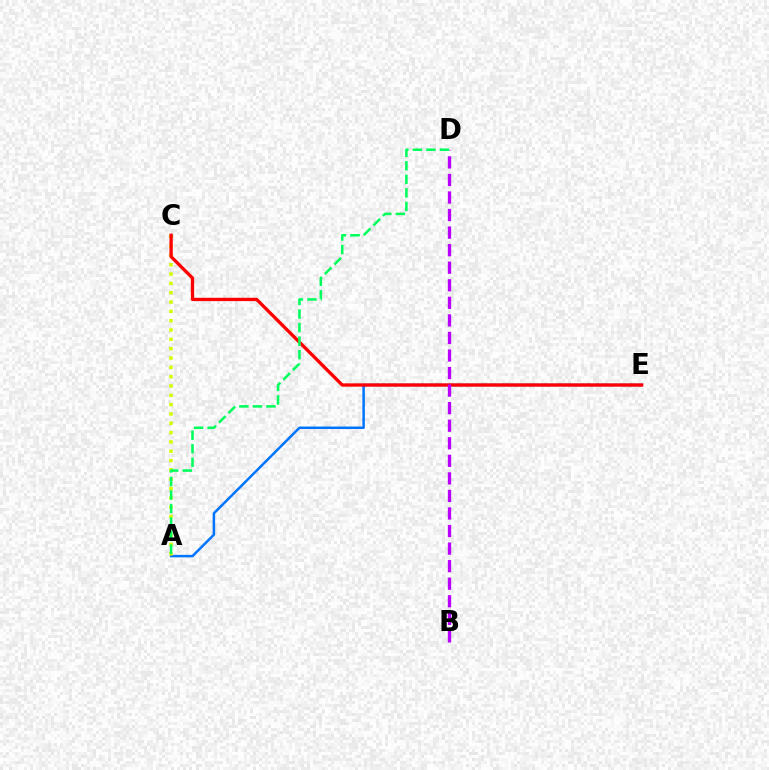{('A', 'E'): [{'color': '#0074ff', 'line_style': 'solid', 'thickness': 1.79}], ('A', 'C'): [{'color': '#d1ff00', 'line_style': 'dotted', 'thickness': 2.53}], ('C', 'E'): [{'color': '#ff0000', 'line_style': 'solid', 'thickness': 2.38}], ('B', 'D'): [{'color': '#b900ff', 'line_style': 'dashed', 'thickness': 2.38}], ('A', 'D'): [{'color': '#00ff5c', 'line_style': 'dashed', 'thickness': 1.84}]}